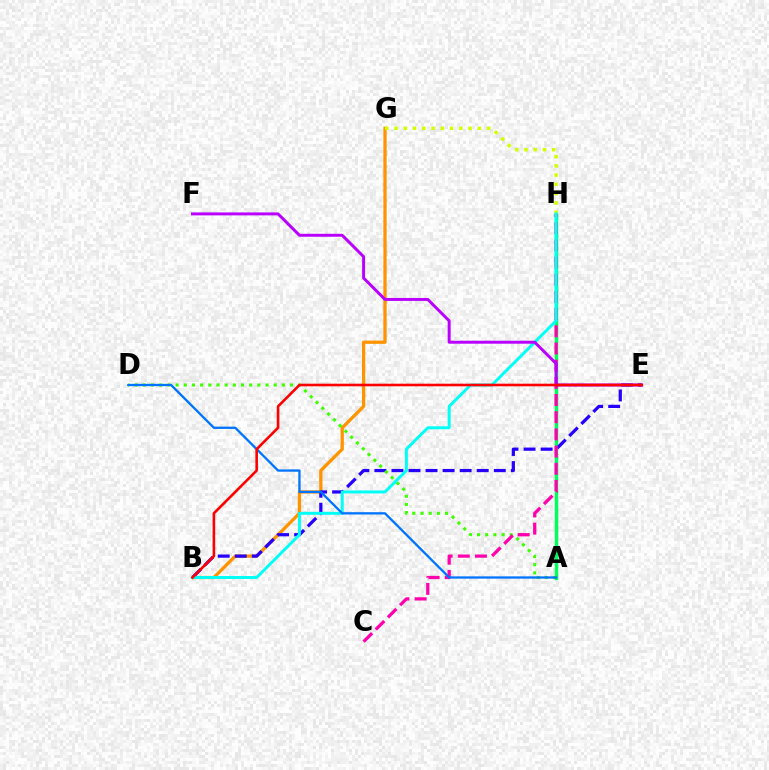{('B', 'G'): [{'color': '#ff9400', 'line_style': 'solid', 'thickness': 2.36}], ('A', 'H'): [{'color': '#00ff5c', 'line_style': 'solid', 'thickness': 2.5}], ('B', 'E'): [{'color': '#2500ff', 'line_style': 'dashed', 'thickness': 2.32}, {'color': '#ff0000', 'line_style': 'solid', 'thickness': 1.87}], ('A', 'D'): [{'color': '#3dff00', 'line_style': 'dotted', 'thickness': 2.22}, {'color': '#0074ff', 'line_style': 'solid', 'thickness': 1.66}], ('C', 'H'): [{'color': '#ff00ac', 'line_style': 'dashed', 'thickness': 2.33}], ('G', 'H'): [{'color': '#d1ff00', 'line_style': 'dotted', 'thickness': 2.51}], ('B', 'H'): [{'color': '#00fff6', 'line_style': 'solid', 'thickness': 2.12}], ('E', 'F'): [{'color': '#b900ff', 'line_style': 'solid', 'thickness': 2.13}]}